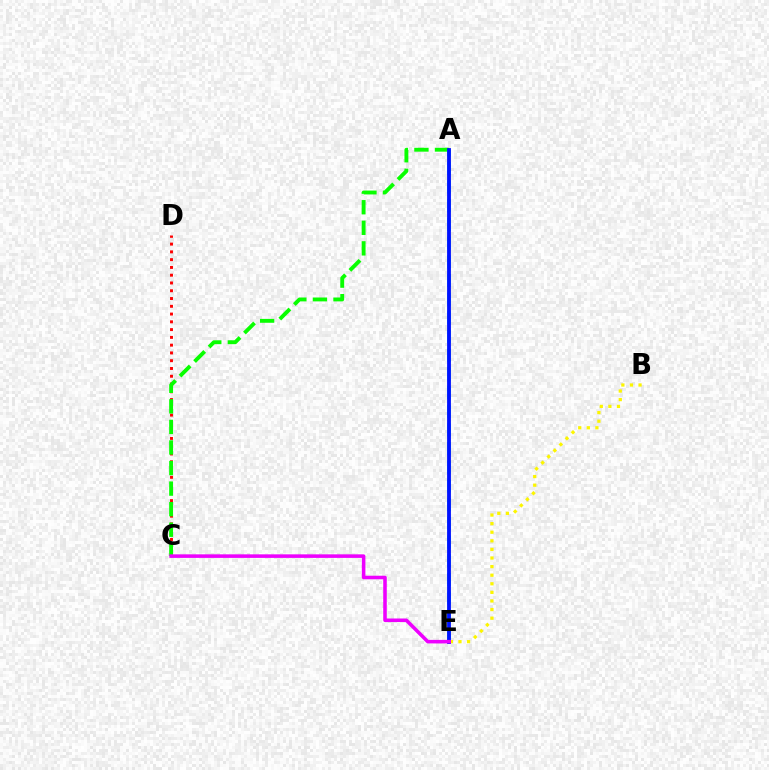{('C', 'D'): [{'color': '#ff0000', 'line_style': 'dotted', 'thickness': 2.11}], ('B', 'E'): [{'color': '#fcf500', 'line_style': 'dotted', 'thickness': 2.33}], ('A', 'C'): [{'color': '#08ff00', 'line_style': 'dashed', 'thickness': 2.79}], ('A', 'E'): [{'color': '#00fff6', 'line_style': 'dashed', 'thickness': 2.54}, {'color': '#0010ff', 'line_style': 'solid', 'thickness': 2.74}], ('C', 'E'): [{'color': '#ee00ff', 'line_style': 'solid', 'thickness': 2.56}]}